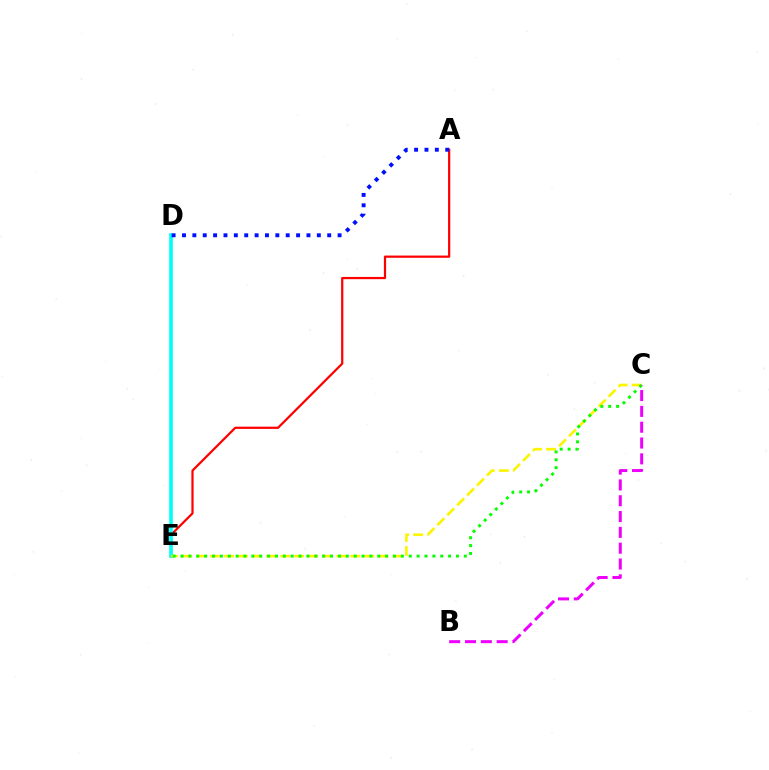{('A', 'E'): [{'color': '#ff0000', 'line_style': 'solid', 'thickness': 1.6}], ('D', 'E'): [{'color': '#00fff6', 'line_style': 'solid', 'thickness': 2.63}], ('A', 'D'): [{'color': '#0010ff', 'line_style': 'dotted', 'thickness': 2.82}], ('C', 'E'): [{'color': '#fcf500', 'line_style': 'dashed', 'thickness': 1.91}, {'color': '#08ff00', 'line_style': 'dotted', 'thickness': 2.14}], ('B', 'C'): [{'color': '#ee00ff', 'line_style': 'dashed', 'thickness': 2.15}]}